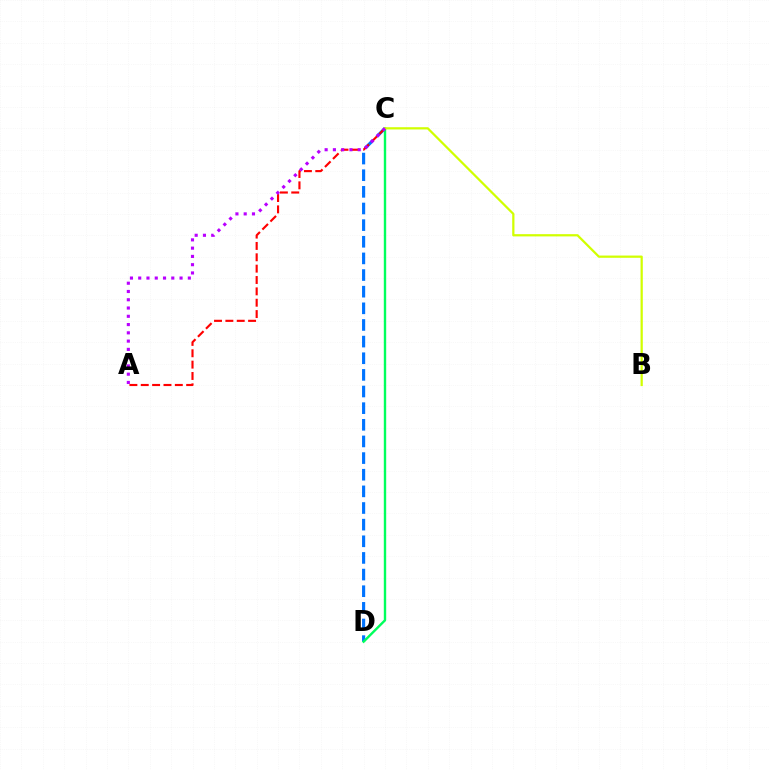{('C', 'D'): [{'color': '#0074ff', 'line_style': 'dashed', 'thickness': 2.26}, {'color': '#00ff5c', 'line_style': 'solid', 'thickness': 1.72}], ('A', 'C'): [{'color': '#ff0000', 'line_style': 'dashed', 'thickness': 1.54}, {'color': '#b900ff', 'line_style': 'dotted', 'thickness': 2.25}], ('B', 'C'): [{'color': '#d1ff00', 'line_style': 'solid', 'thickness': 1.61}]}